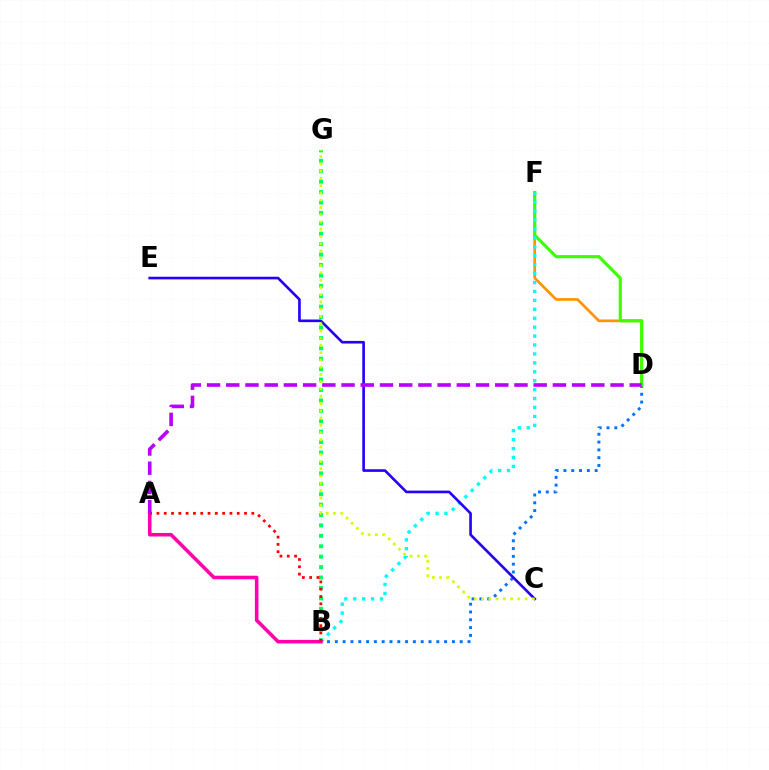{('B', 'D'): [{'color': '#0074ff', 'line_style': 'dotted', 'thickness': 2.12}], ('D', 'F'): [{'color': '#ff9400', 'line_style': 'solid', 'thickness': 1.95}, {'color': '#3dff00', 'line_style': 'solid', 'thickness': 2.26}], ('B', 'G'): [{'color': '#00ff5c', 'line_style': 'dotted', 'thickness': 2.83}], ('B', 'F'): [{'color': '#00fff6', 'line_style': 'dotted', 'thickness': 2.42}], ('C', 'E'): [{'color': '#2500ff', 'line_style': 'solid', 'thickness': 1.9}], ('A', 'B'): [{'color': '#ff00ac', 'line_style': 'solid', 'thickness': 2.57}, {'color': '#ff0000', 'line_style': 'dotted', 'thickness': 1.98}], ('A', 'D'): [{'color': '#b900ff', 'line_style': 'dashed', 'thickness': 2.61}], ('C', 'G'): [{'color': '#d1ff00', 'line_style': 'dotted', 'thickness': 1.97}]}